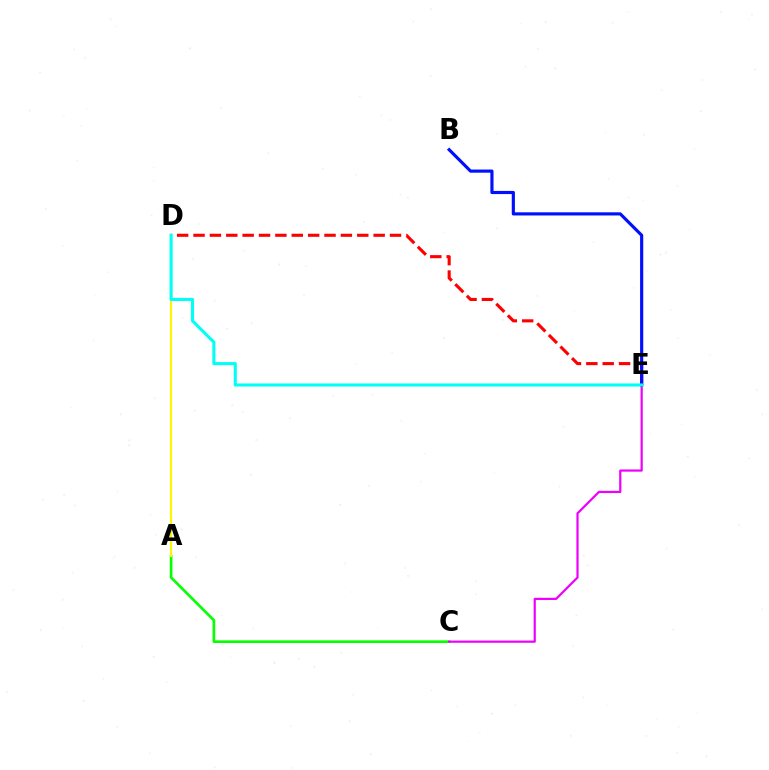{('A', 'C'): [{'color': '#08ff00', 'line_style': 'solid', 'thickness': 1.92}], ('D', 'E'): [{'color': '#ff0000', 'line_style': 'dashed', 'thickness': 2.22}, {'color': '#00fff6', 'line_style': 'solid', 'thickness': 2.22}], ('C', 'E'): [{'color': '#ee00ff', 'line_style': 'solid', 'thickness': 1.59}], ('B', 'E'): [{'color': '#0010ff', 'line_style': 'solid', 'thickness': 2.27}], ('A', 'D'): [{'color': '#fcf500', 'line_style': 'solid', 'thickness': 1.53}]}